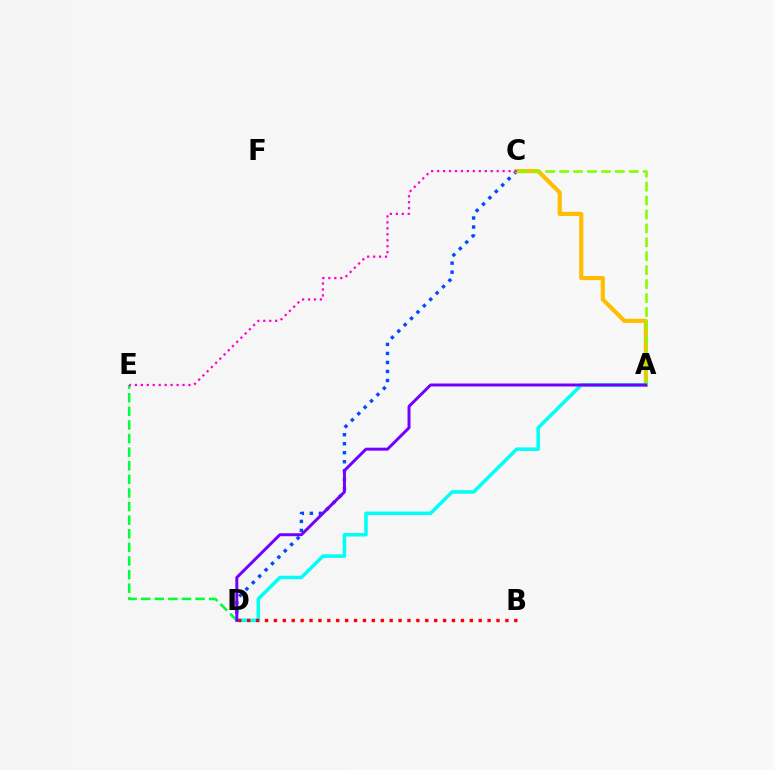{('C', 'D'): [{'color': '#004bff', 'line_style': 'dotted', 'thickness': 2.45}], ('A', 'C'): [{'color': '#ffbd00', 'line_style': 'solid', 'thickness': 2.99}, {'color': '#84ff00', 'line_style': 'dashed', 'thickness': 1.89}], ('D', 'E'): [{'color': '#00ff39', 'line_style': 'dashed', 'thickness': 1.85}], ('A', 'D'): [{'color': '#00fff6', 'line_style': 'solid', 'thickness': 2.55}, {'color': '#7200ff', 'line_style': 'solid', 'thickness': 2.13}], ('C', 'E'): [{'color': '#ff00cf', 'line_style': 'dotted', 'thickness': 1.62}], ('B', 'D'): [{'color': '#ff0000', 'line_style': 'dotted', 'thickness': 2.42}]}